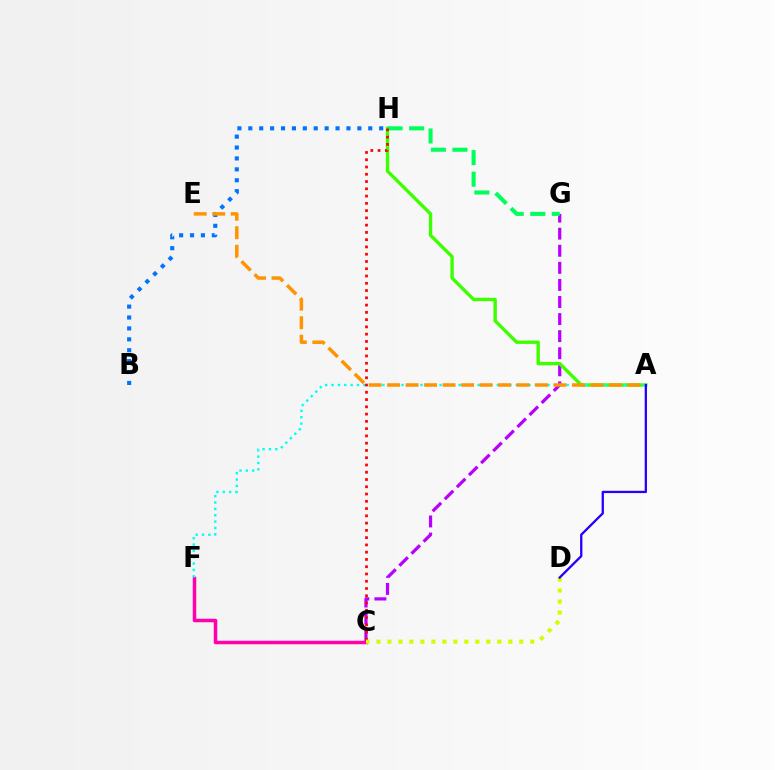{('C', 'G'): [{'color': '#b900ff', 'line_style': 'dashed', 'thickness': 2.32}], ('A', 'H'): [{'color': '#3dff00', 'line_style': 'solid', 'thickness': 2.43}], ('B', 'H'): [{'color': '#0074ff', 'line_style': 'dotted', 'thickness': 2.96}], ('G', 'H'): [{'color': '#00ff5c', 'line_style': 'dashed', 'thickness': 2.93}], ('C', 'F'): [{'color': '#ff00ac', 'line_style': 'solid', 'thickness': 2.52}], ('A', 'F'): [{'color': '#00fff6', 'line_style': 'dotted', 'thickness': 1.73}], ('C', 'H'): [{'color': '#ff0000', 'line_style': 'dotted', 'thickness': 1.97}], ('A', 'E'): [{'color': '#ff9400', 'line_style': 'dashed', 'thickness': 2.51}], ('C', 'D'): [{'color': '#d1ff00', 'line_style': 'dotted', 'thickness': 2.99}], ('A', 'D'): [{'color': '#2500ff', 'line_style': 'solid', 'thickness': 1.66}]}